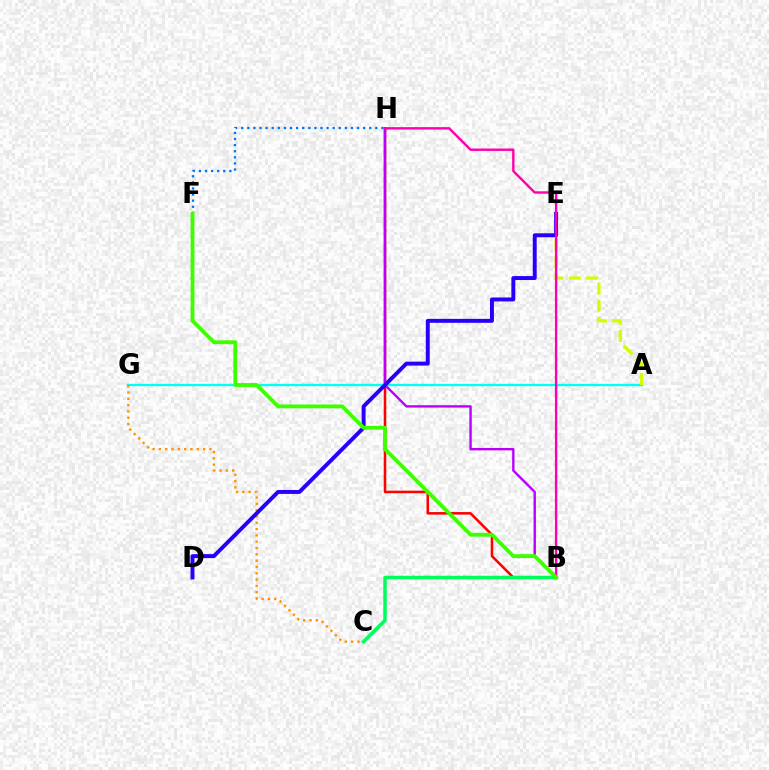{('B', 'H'): [{'color': '#ff0000', 'line_style': 'solid', 'thickness': 1.83}, {'color': '#b900ff', 'line_style': 'solid', 'thickness': 1.72}, {'color': '#ff00ac', 'line_style': 'solid', 'thickness': 1.73}], ('B', 'C'): [{'color': '#00ff5c', 'line_style': 'solid', 'thickness': 2.52}], ('A', 'G'): [{'color': '#00fff6', 'line_style': 'solid', 'thickness': 1.65}], ('C', 'G'): [{'color': '#ff9400', 'line_style': 'dotted', 'thickness': 1.71}], ('A', 'E'): [{'color': '#d1ff00', 'line_style': 'dashed', 'thickness': 2.34}], ('D', 'E'): [{'color': '#2500ff', 'line_style': 'solid', 'thickness': 2.84}], ('F', 'H'): [{'color': '#0074ff', 'line_style': 'dotted', 'thickness': 1.66}], ('B', 'F'): [{'color': '#3dff00', 'line_style': 'solid', 'thickness': 2.76}]}